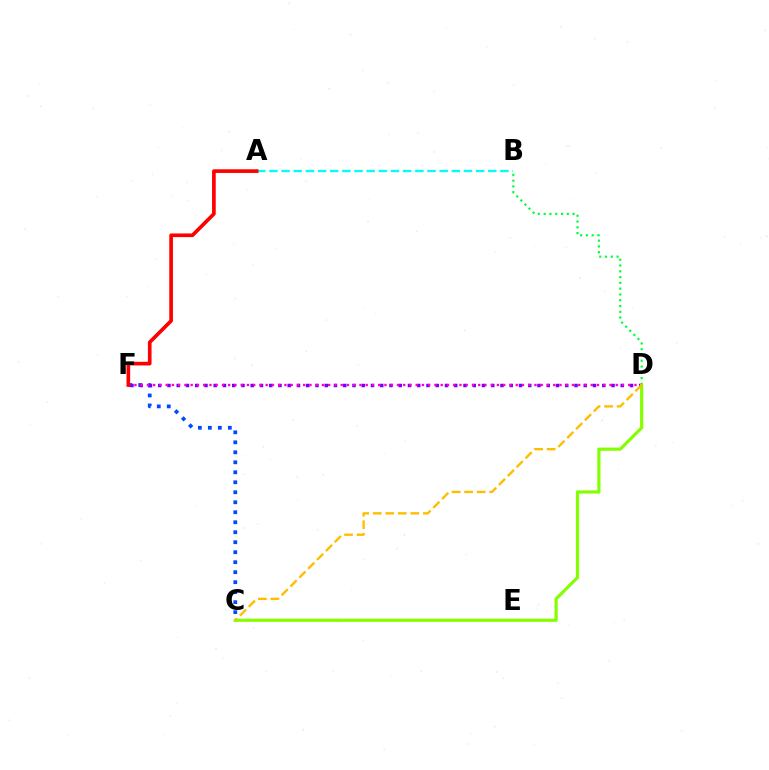{('B', 'D'): [{'color': '#00ff39', 'line_style': 'dotted', 'thickness': 1.57}], ('C', 'F'): [{'color': '#004bff', 'line_style': 'dotted', 'thickness': 2.71}], ('D', 'F'): [{'color': '#7200ff', 'line_style': 'dotted', 'thickness': 2.51}, {'color': '#ff00cf', 'line_style': 'dotted', 'thickness': 1.7}], ('C', 'D'): [{'color': '#84ff00', 'line_style': 'solid', 'thickness': 2.28}, {'color': '#ffbd00', 'line_style': 'dashed', 'thickness': 1.7}], ('A', 'B'): [{'color': '#00fff6', 'line_style': 'dashed', 'thickness': 1.65}], ('A', 'F'): [{'color': '#ff0000', 'line_style': 'solid', 'thickness': 2.63}]}